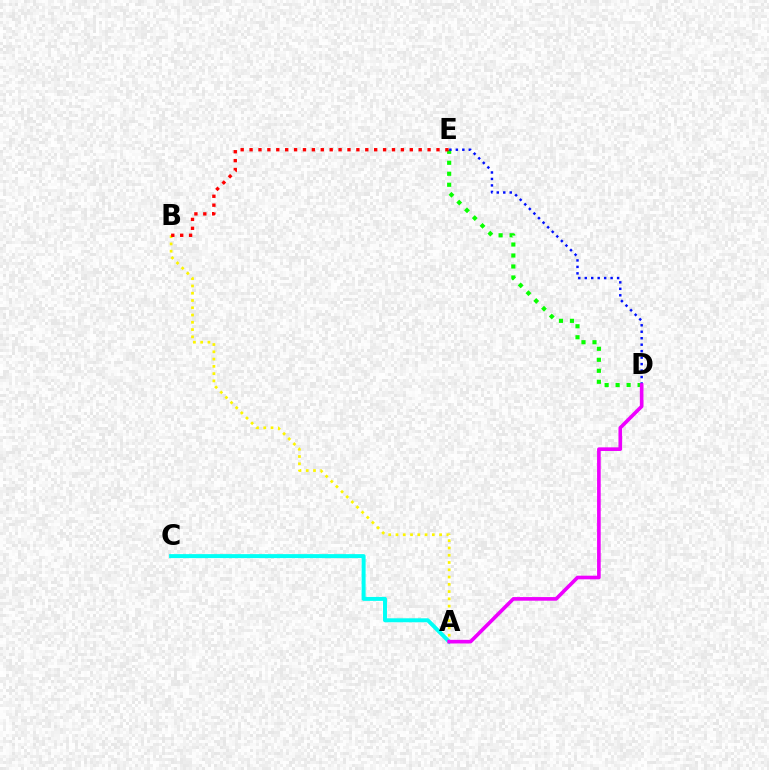{('A', 'C'): [{'color': '#00fff6', 'line_style': 'solid', 'thickness': 2.86}], ('D', 'E'): [{'color': '#08ff00', 'line_style': 'dotted', 'thickness': 2.98}, {'color': '#0010ff', 'line_style': 'dotted', 'thickness': 1.76}], ('A', 'B'): [{'color': '#fcf500', 'line_style': 'dotted', 'thickness': 1.98}], ('A', 'D'): [{'color': '#ee00ff', 'line_style': 'solid', 'thickness': 2.62}], ('B', 'E'): [{'color': '#ff0000', 'line_style': 'dotted', 'thickness': 2.42}]}